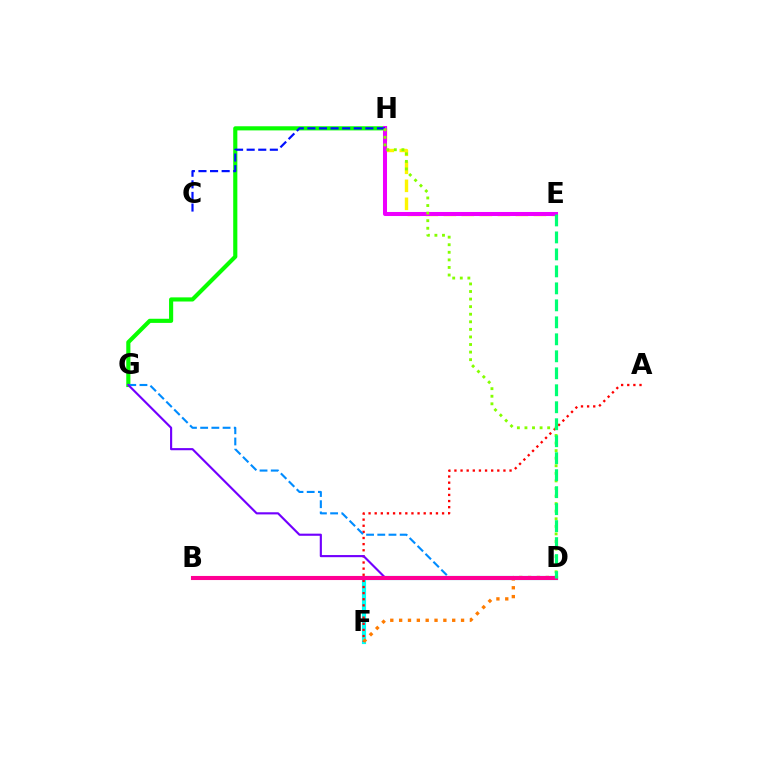{('E', 'H'): [{'color': '#fcf500', 'line_style': 'dashed', 'thickness': 2.45}, {'color': '#ee00ff', 'line_style': 'solid', 'thickness': 2.91}], ('G', 'H'): [{'color': '#08ff00', 'line_style': 'solid', 'thickness': 2.98}], ('D', 'F'): [{'color': '#00fff6', 'line_style': 'solid', 'thickness': 2.99}, {'color': '#ff7c00', 'line_style': 'dotted', 'thickness': 2.4}], ('A', 'F'): [{'color': '#ff0000', 'line_style': 'dotted', 'thickness': 1.66}], ('C', 'H'): [{'color': '#0010ff', 'line_style': 'dashed', 'thickness': 1.58}], ('D', 'G'): [{'color': '#008cff', 'line_style': 'dashed', 'thickness': 1.52}, {'color': '#7200ff', 'line_style': 'solid', 'thickness': 1.54}], ('D', 'H'): [{'color': '#84ff00', 'line_style': 'dotted', 'thickness': 2.06}], ('B', 'D'): [{'color': '#ff0094', 'line_style': 'solid', 'thickness': 2.94}], ('D', 'E'): [{'color': '#00ff74', 'line_style': 'dashed', 'thickness': 2.31}]}